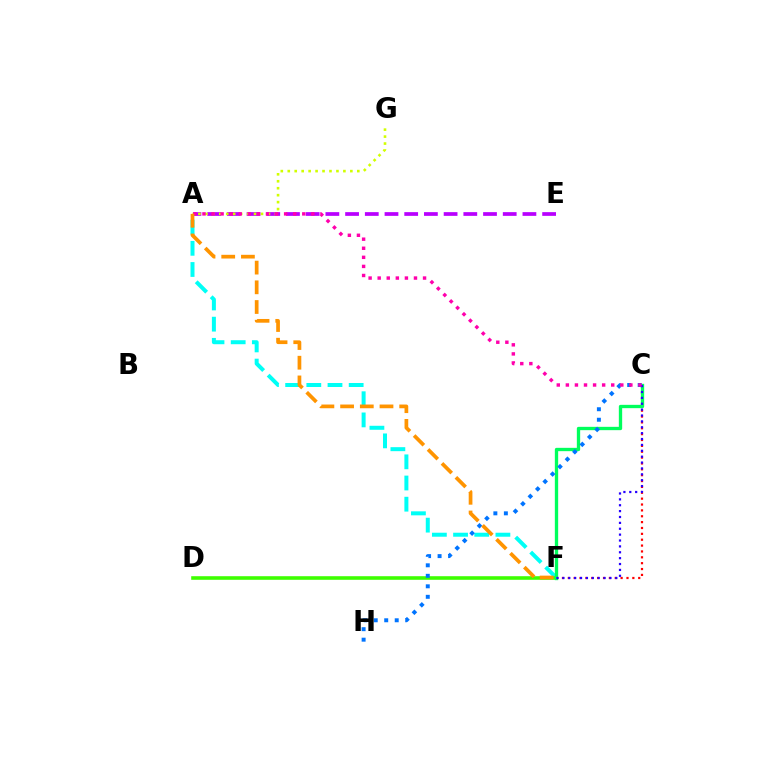{('C', 'F'): [{'color': '#ff0000', 'line_style': 'dotted', 'thickness': 1.59}, {'color': '#00ff5c', 'line_style': 'solid', 'thickness': 2.39}, {'color': '#2500ff', 'line_style': 'dotted', 'thickness': 1.6}], ('A', 'F'): [{'color': '#00fff6', 'line_style': 'dashed', 'thickness': 2.88}, {'color': '#ff9400', 'line_style': 'dashed', 'thickness': 2.68}], ('D', 'F'): [{'color': '#3dff00', 'line_style': 'solid', 'thickness': 2.59}], ('C', 'H'): [{'color': '#0074ff', 'line_style': 'dotted', 'thickness': 2.85}], ('A', 'E'): [{'color': '#b900ff', 'line_style': 'dashed', 'thickness': 2.68}], ('A', 'G'): [{'color': '#d1ff00', 'line_style': 'dotted', 'thickness': 1.89}], ('A', 'C'): [{'color': '#ff00ac', 'line_style': 'dotted', 'thickness': 2.47}]}